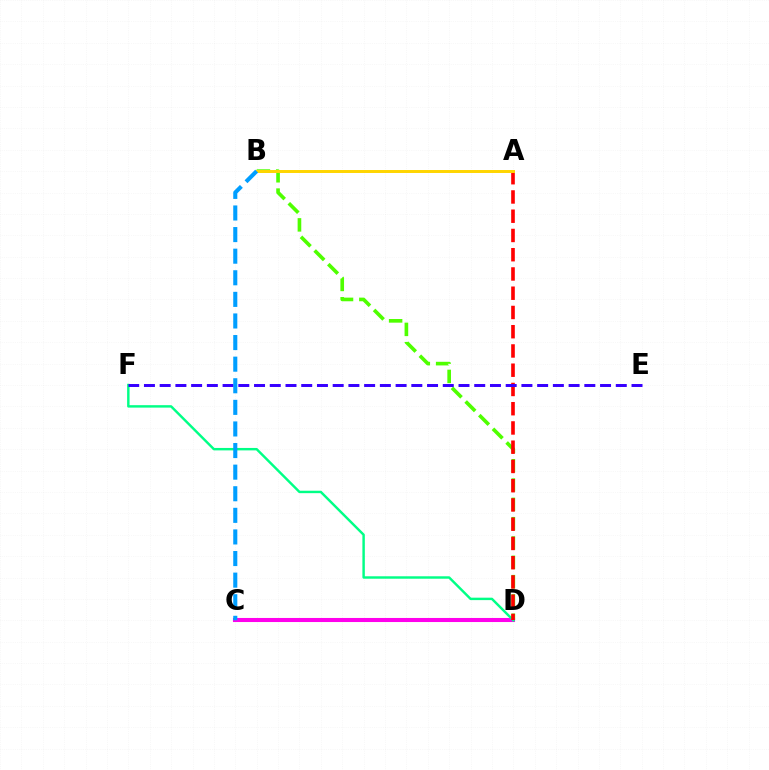{('B', 'D'): [{'color': '#4fff00', 'line_style': 'dashed', 'thickness': 2.62}], ('C', 'D'): [{'color': '#ff00ed', 'line_style': 'solid', 'thickness': 2.93}], ('D', 'F'): [{'color': '#00ff86', 'line_style': 'solid', 'thickness': 1.75}], ('A', 'D'): [{'color': '#ff0000', 'line_style': 'dashed', 'thickness': 2.61}], ('E', 'F'): [{'color': '#3700ff', 'line_style': 'dashed', 'thickness': 2.14}], ('A', 'B'): [{'color': '#ffd500', 'line_style': 'solid', 'thickness': 2.13}], ('B', 'C'): [{'color': '#009eff', 'line_style': 'dashed', 'thickness': 2.93}]}